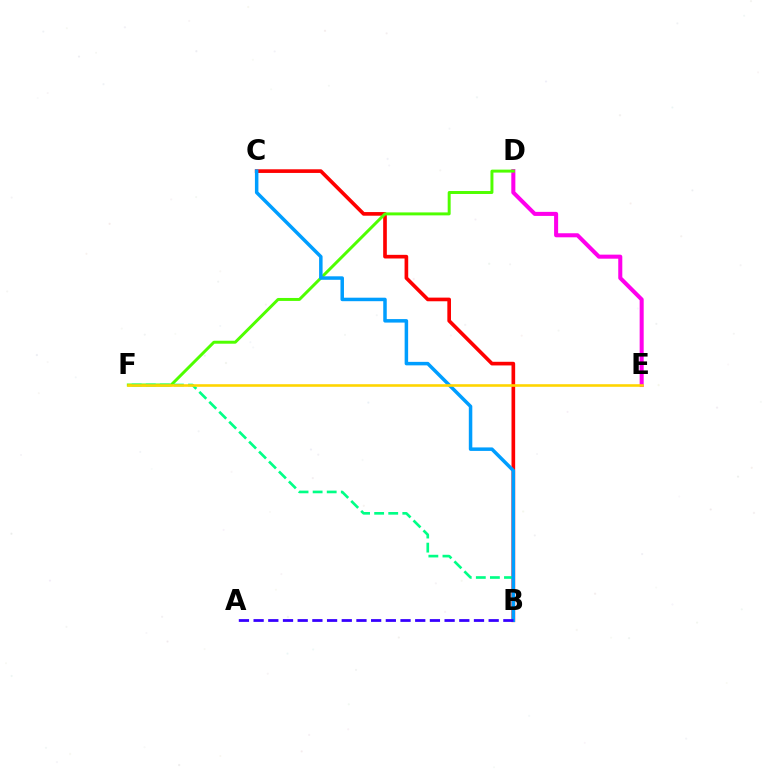{('D', 'E'): [{'color': '#ff00ed', 'line_style': 'solid', 'thickness': 2.91}], ('B', 'C'): [{'color': '#ff0000', 'line_style': 'solid', 'thickness': 2.63}, {'color': '#009eff', 'line_style': 'solid', 'thickness': 2.52}], ('D', 'F'): [{'color': '#4fff00', 'line_style': 'solid', 'thickness': 2.13}], ('B', 'F'): [{'color': '#00ff86', 'line_style': 'dashed', 'thickness': 1.91}], ('A', 'B'): [{'color': '#3700ff', 'line_style': 'dashed', 'thickness': 2.0}], ('E', 'F'): [{'color': '#ffd500', 'line_style': 'solid', 'thickness': 1.87}]}